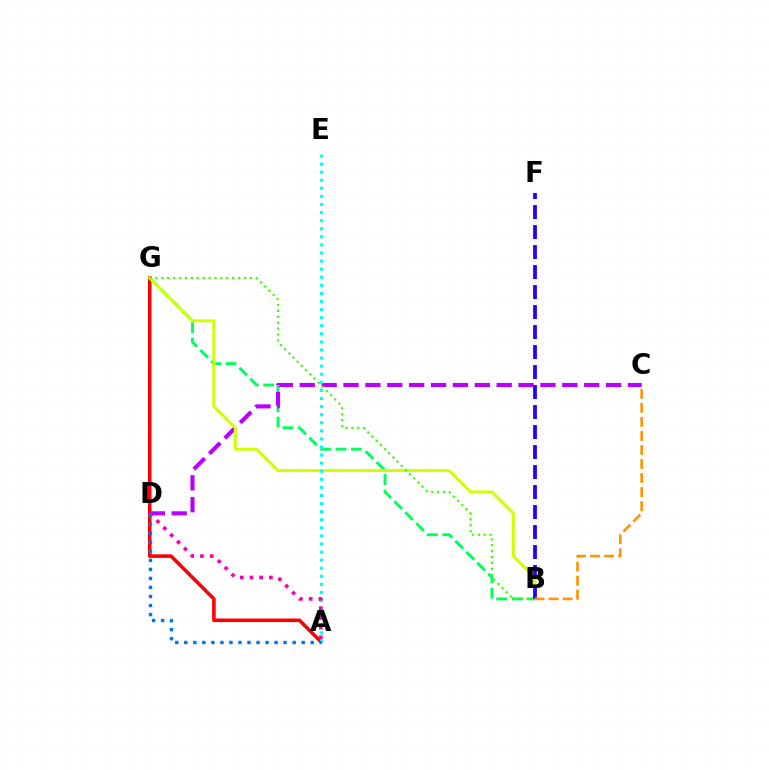{('A', 'G'): [{'color': '#ff0000', 'line_style': 'solid', 'thickness': 2.57}], ('B', 'G'): [{'color': '#00ff5c', 'line_style': 'dashed', 'thickness': 2.1}, {'color': '#d1ff00', 'line_style': 'solid', 'thickness': 2.14}, {'color': '#3dff00', 'line_style': 'dotted', 'thickness': 1.61}], ('C', 'D'): [{'color': '#b900ff', 'line_style': 'dashed', 'thickness': 2.97}], ('A', 'E'): [{'color': '#00fff6', 'line_style': 'dotted', 'thickness': 2.2}], ('A', 'D'): [{'color': '#ff00ac', 'line_style': 'dotted', 'thickness': 2.64}, {'color': '#0074ff', 'line_style': 'dotted', 'thickness': 2.45}], ('B', 'F'): [{'color': '#2500ff', 'line_style': 'dashed', 'thickness': 2.72}], ('B', 'C'): [{'color': '#ff9400', 'line_style': 'dashed', 'thickness': 1.91}]}